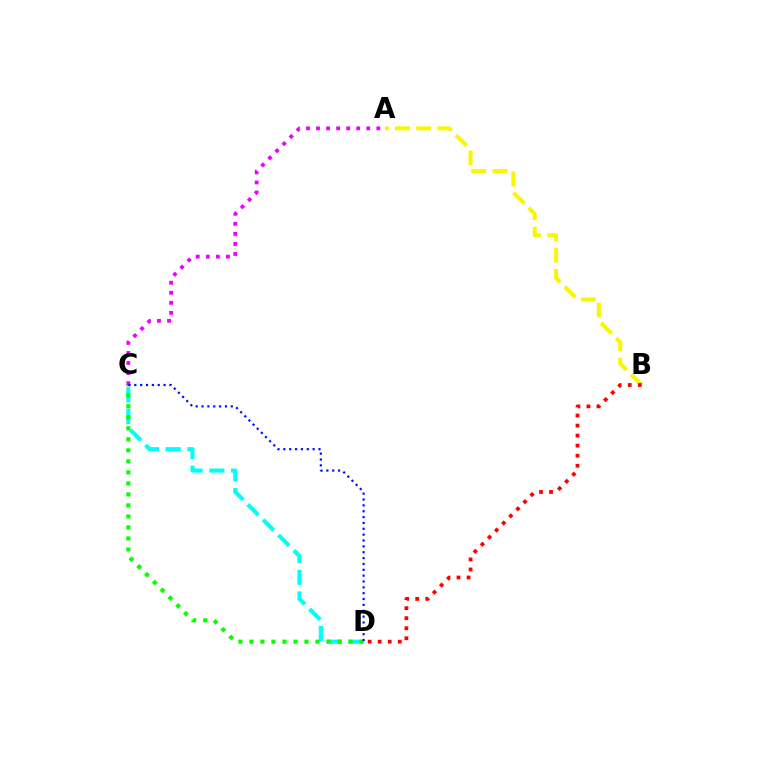{('C', 'D'): [{'color': '#00fff6', 'line_style': 'dashed', 'thickness': 2.95}, {'color': '#08ff00', 'line_style': 'dotted', 'thickness': 2.99}, {'color': '#0010ff', 'line_style': 'dotted', 'thickness': 1.59}], ('A', 'B'): [{'color': '#fcf500', 'line_style': 'dashed', 'thickness': 2.89}], ('A', 'C'): [{'color': '#ee00ff', 'line_style': 'dotted', 'thickness': 2.73}], ('B', 'D'): [{'color': '#ff0000', 'line_style': 'dotted', 'thickness': 2.73}]}